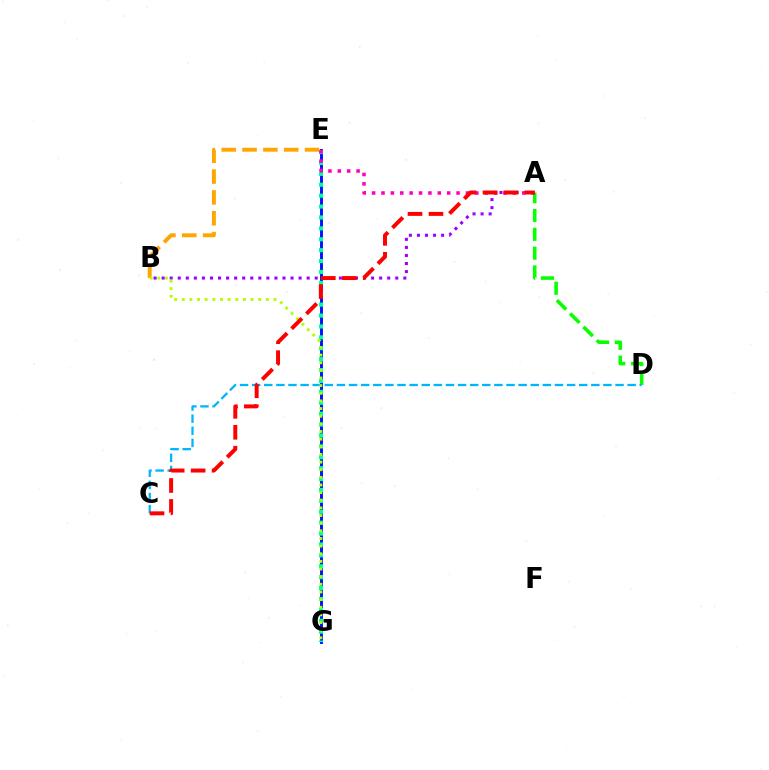{('E', 'G'): [{'color': '#0010ff', 'line_style': 'solid', 'thickness': 2.09}, {'color': '#00ff9d', 'line_style': 'dotted', 'thickness': 2.96}], ('A', 'B'): [{'color': '#9b00ff', 'line_style': 'dotted', 'thickness': 2.19}], ('B', 'E'): [{'color': '#ffa500', 'line_style': 'dashed', 'thickness': 2.83}], ('A', 'D'): [{'color': '#08ff00', 'line_style': 'dashed', 'thickness': 2.56}], ('A', 'E'): [{'color': '#ff00bd', 'line_style': 'dotted', 'thickness': 2.55}], ('C', 'D'): [{'color': '#00b5ff', 'line_style': 'dashed', 'thickness': 1.65}], ('B', 'G'): [{'color': '#b3ff00', 'line_style': 'dotted', 'thickness': 2.08}], ('A', 'C'): [{'color': '#ff0000', 'line_style': 'dashed', 'thickness': 2.85}]}